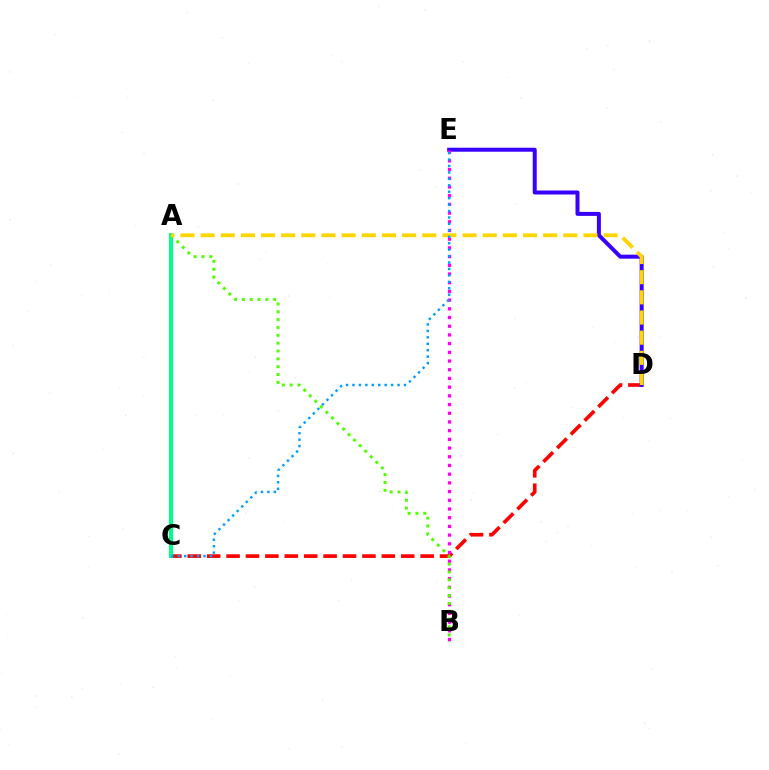{('C', 'D'): [{'color': '#ff0000', 'line_style': 'dashed', 'thickness': 2.64}], ('D', 'E'): [{'color': '#3700ff', 'line_style': 'solid', 'thickness': 2.88}], ('B', 'E'): [{'color': '#ff00ed', 'line_style': 'dotted', 'thickness': 2.36}], ('A', 'C'): [{'color': '#00ff86', 'line_style': 'solid', 'thickness': 2.9}], ('A', 'B'): [{'color': '#4fff00', 'line_style': 'dotted', 'thickness': 2.13}], ('A', 'D'): [{'color': '#ffd500', 'line_style': 'dashed', 'thickness': 2.74}], ('C', 'E'): [{'color': '#009eff', 'line_style': 'dotted', 'thickness': 1.75}]}